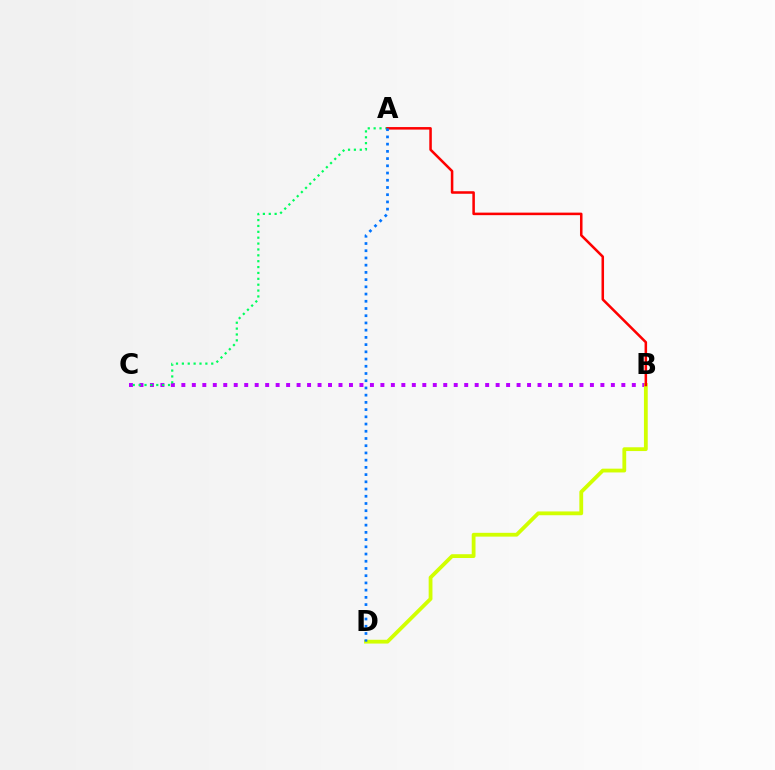{('B', 'C'): [{'color': '#b900ff', 'line_style': 'dotted', 'thickness': 2.85}], ('B', 'D'): [{'color': '#d1ff00', 'line_style': 'solid', 'thickness': 2.73}], ('A', 'C'): [{'color': '#00ff5c', 'line_style': 'dotted', 'thickness': 1.6}], ('A', 'B'): [{'color': '#ff0000', 'line_style': 'solid', 'thickness': 1.82}], ('A', 'D'): [{'color': '#0074ff', 'line_style': 'dotted', 'thickness': 1.96}]}